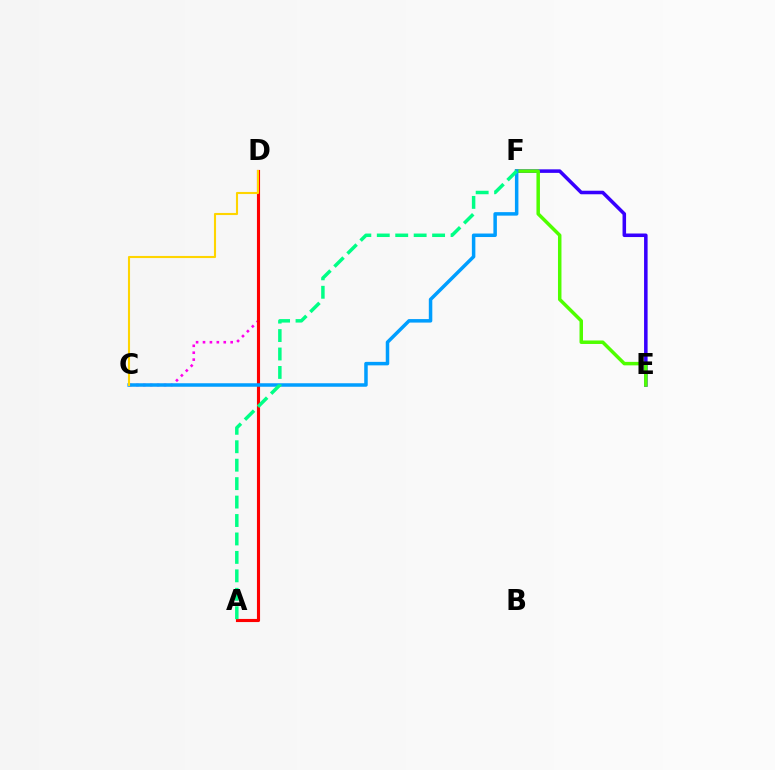{('E', 'F'): [{'color': '#3700ff', 'line_style': 'solid', 'thickness': 2.55}, {'color': '#4fff00', 'line_style': 'solid', 'thickness': 2.51}], ('C', 'D'): [{'color': '#ff00ed', 'line_style': 'dotted', 'thickness': 1.88}, {'color': '#ffd500', 'line_style': 'solid', 'thickness': 1.52}], ('A', 'D'): [{'color': '#ff0000', 'line_style': 'solid', 'thickness': 2.25}], ('C', 'F'): [{'color': '#009eff', 'line_style': 'solid', 'thickness': 2.52}], ('A', 'F'): [{'color': '#00ff86', 'line_style': 'dashed', 'thickness': 2.51}]}